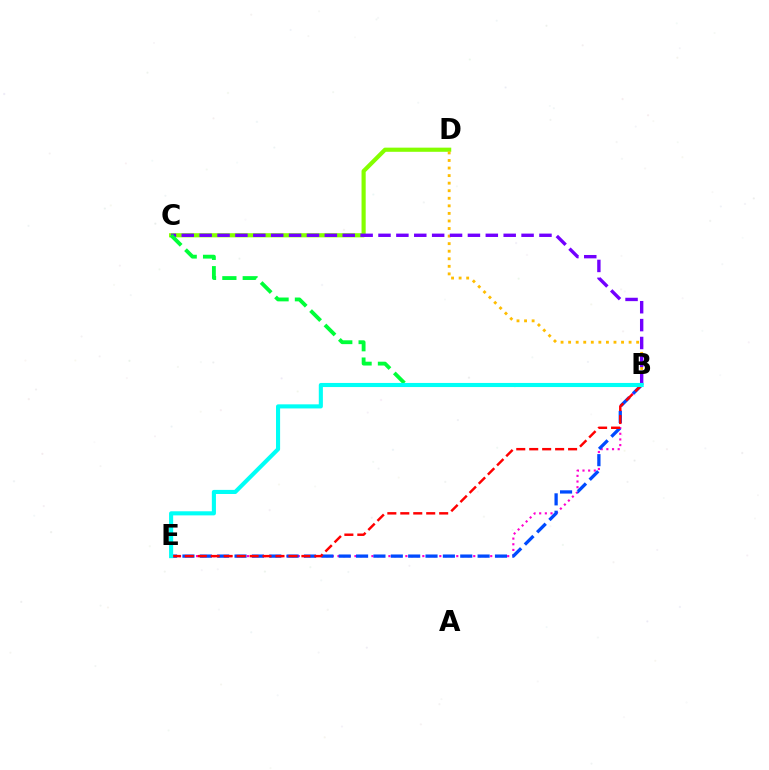{('C', 'D'): [{'color': '#84ff00', 'line_style': 'solid', 'thickness': 2.99}], ('B', 'E'): [{'color': '#ff00cf', 'line_style': 'dotted', 'thickness': 1.54}, {'color': '#004bff', 'line_style': 'dashed', 'thickness': 2.36}, {'color': '#ff0000', 'line_style': 'dashed', 'thickness': 1.76}, {'color': '#00fff6', 'line_style': 'solid', 'thickness': 2.95}], ('B', 'D'): [{'color': '#ffbd00', 'line_style': 'dotted', 'thickness': 2.05}], ('B', 'C'): [{'color': '#7200ff', 'line_style': 'dashed', 'thickness': 2.43}, {'color': '#00ff39', 'line_style': 'dashed', 'thickness': 2.76}]}